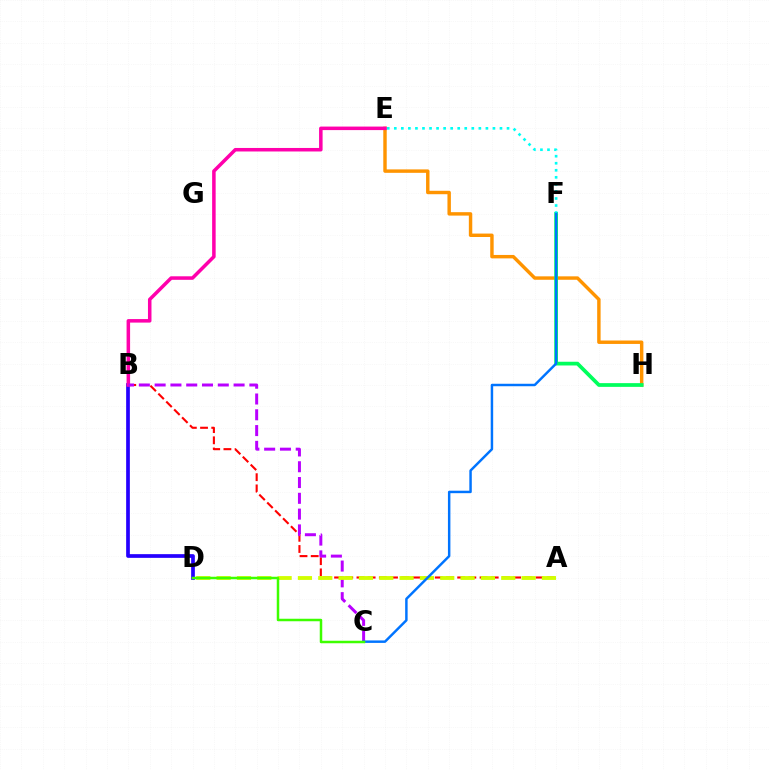{('A', 'B'): [{'color': '#ff0000', 'line_style': 'dashed', 'thickness': 1.52}], ('B', 'D'): [{'color': '#2500ff', 'line_style': 'solid', 'thickness': 2.66}], ('E', 'H'): [{'color': '#ff9400', 'line_style': 'solid', 'thickness': 2.47}], ('F', 'H'): [{'color': '#00ff5c', 'line_style': 'solid', 'thickness': 2.68}], ('B', 'E'): [{'color': '#ff00ac', 'line_style': 'solid', 'thickness': 2.53}], ('E', 'F'): [{'color': '#00fff6', 'line_style': 'dotted', 'thickness': 1.91}], ('B', 'C'): [{'color': '#b900ff', 'line_style': 'dashed', 'thickness': 2.14}], ('A', 'D'): [{'color': '#d1ff00', 'line_style': 'dashed', 'thickness': 2.76}], ('C', 'F'): [{'color': '#0074ff', 'line_style': 'solid', 'thickness': 1.77}], ('C', 'D'): [{'color': '#3dff00', 'line_style': 'solid', 'thickness': 1.8}]}